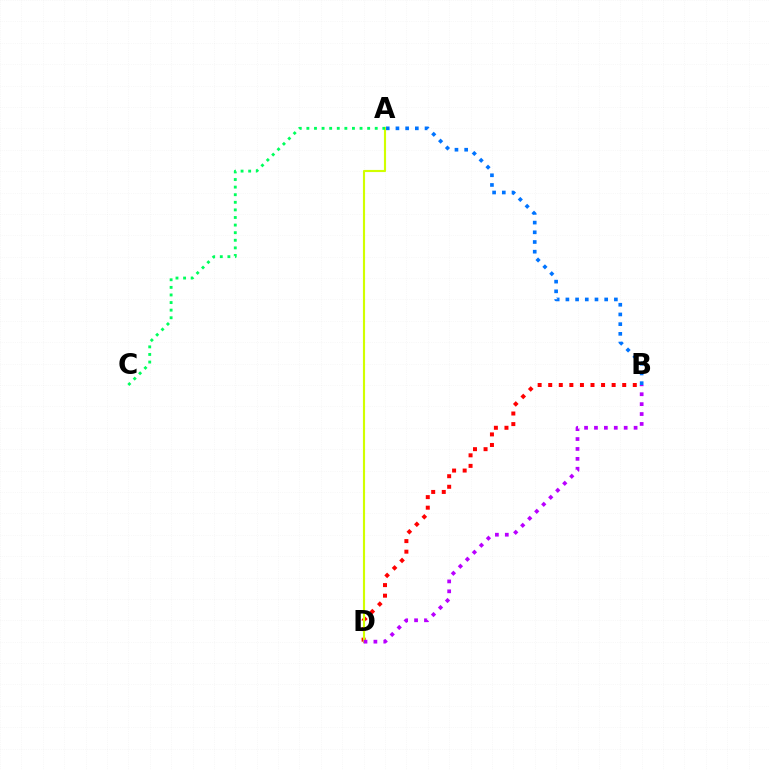{('A', 'B'): [{'color': '#0074ff', 'line_style': 'dotted', 'thickness': 2.64}], ('B', 'D'): [{'color': '#ff0000', 'line_style': 'dotted', 'thickness': 2.87}, {'color': '#b900ff', 'line_style': 'dotted', 'thickness': 2.69}], ('A', 'D'): [{'color': '#d1ff00', 'line_style': 'solid', 'thickness': 1.53}], ('A', 'C'): [{'color': '#00ff5c', 'line_style': 'dotted', 'thickness': 2.06}]}